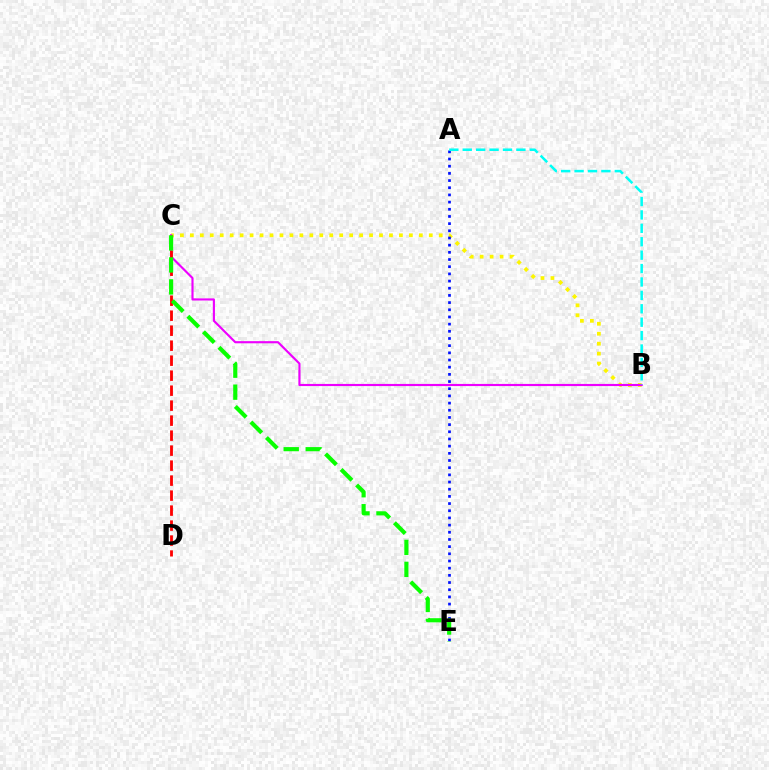{('B', 'C'): [{'color': '#fcf500', 'line_style': 'dotted', 'thickness': 2.7}, {'color': '#ee00ff', 'line_style': 'solid', 'thickness': 1.54}], ('C', 'D'): [{'color': '#ff0000', 'line_style': 'dashed', 'thickness': 2.04}], ('A', 'E'): [{'color': '#0010ff', 'line_style': 'dotted', 'thickness': 1.95}], ('C', 'E'): [{'color': '#08ff00', 'line_style': 'dashed', 'thickness': 2.99}], ('A', 'B'): [{'color': '#00fff6', 'line_style': 'dashed', 'thickness': 1.82}]}